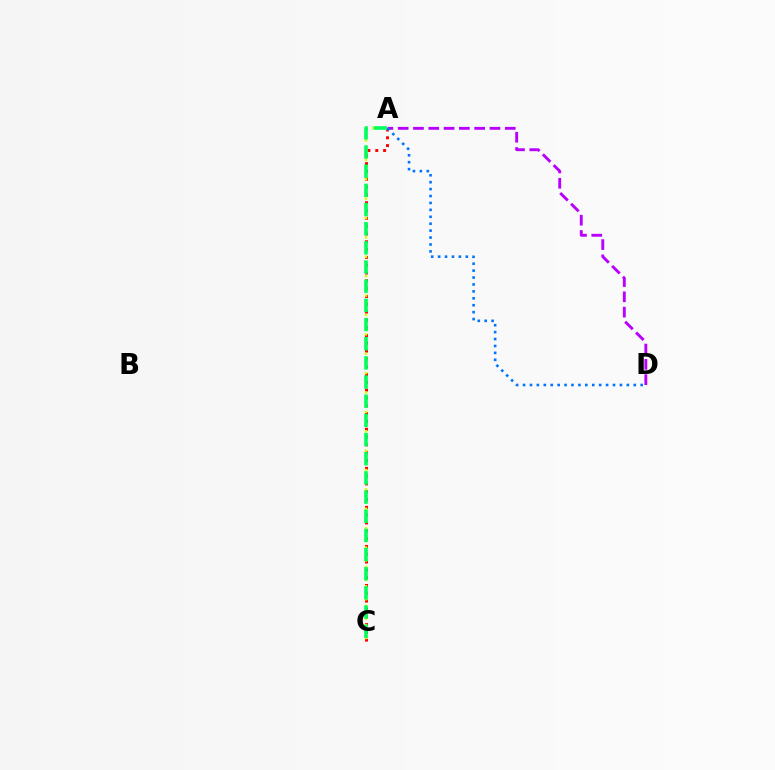{('A', 'C'): [{'color': '#ff0000', 'line_style': 'dotted', 'thickness': 2.12}, {'color': '#d1ff00', 'line_style': 'dotted', 'thickness': 1.76}, {'color': '#00ff5c', 'line_style': 'dashed', 'thickness': 2.6}], ('A', 'D'): [{'color': '#b900ff', 'line_style': 'dashed', 'thickness': 2.08}, {'color': '#0074ff', 'line_style': 'dotted', 'thickness': 1.88}]}